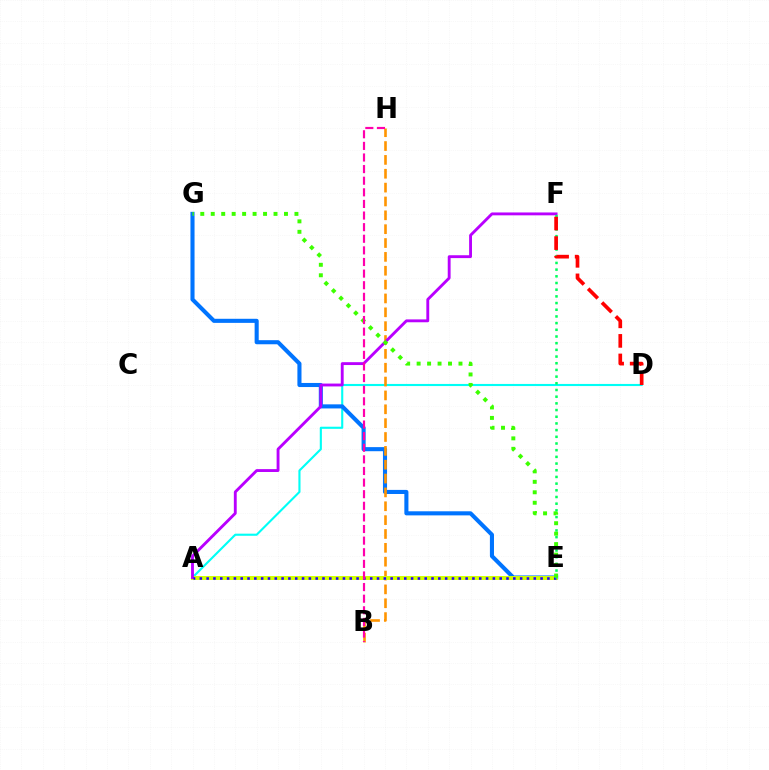{('A', 'D'): [{'color': '#00fff6', 'line_style': 'solid', 'thickness': 1.52}], ('E', 'G'): [{'color': '#0074ff', 'line_style': 'solid', 'thickness': 2.94}, {'color': '#3dff00', 'line_style': 'dotted', 'thickness': 2.84}], ('B', 'H'): [{'color': '#ff9400', 'line_style': 'dashed', 'thickness': 1.88}, {'color': '#ff00ac', 'line_style': 'dashed', 'thickness': 1.58}], ('A', 'E'): [{'color': '#d1ff00', 'line_style': 'solid', 'thickness': 2.85}, {'color': '#2500ff', 'line_style': 'dotted', 'thickness': 1.85}], ('A', 'F'): [{'color': '#b900ff', 'line_style': 'solid', 'thickness': 2.06}], ('E', 'F'): [{'color': '#00ff5c', 'line_style': 'dotted', 'thickness': 1.82}], ('D', 'F'): [{'color': '#ff0000', 'line_style': 'dashed', 'thickness': 2.66}]}